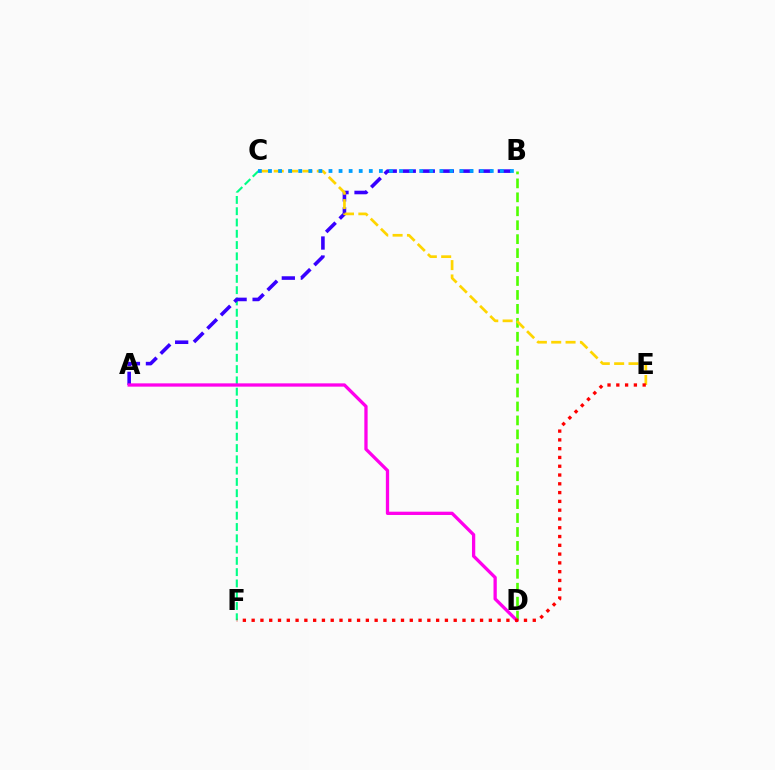{('C', 'F'): [{'color': '#00ff86', 'line_style': 'dashed', 'thickness': 1.53}], ('B', 'D'): [{'color': '#4fff00', 'line_style': 'dashed', 'thickness': 1.89}], ('A', 'B'): [{'color': '#3700ff', 'line_style': 'dashed', 'thickness': 2.58}], ('C', 'E'): [{'color': '#ffd500', 'line_style': 'dashed', 'thickness': 1.95}], ('A', 'D'): [{'color': '#ff00ed', 'line_style': 'solid', 'thickness': 2.37}], ('B', 'C'): [{'color': '#009eff', 'line_style': 'dotted', 'thickness': 2.74}], ('E', 'F'): [{'color': '#ff0000', 'line_style': 'dotted', 'thickness': 2.39}]}